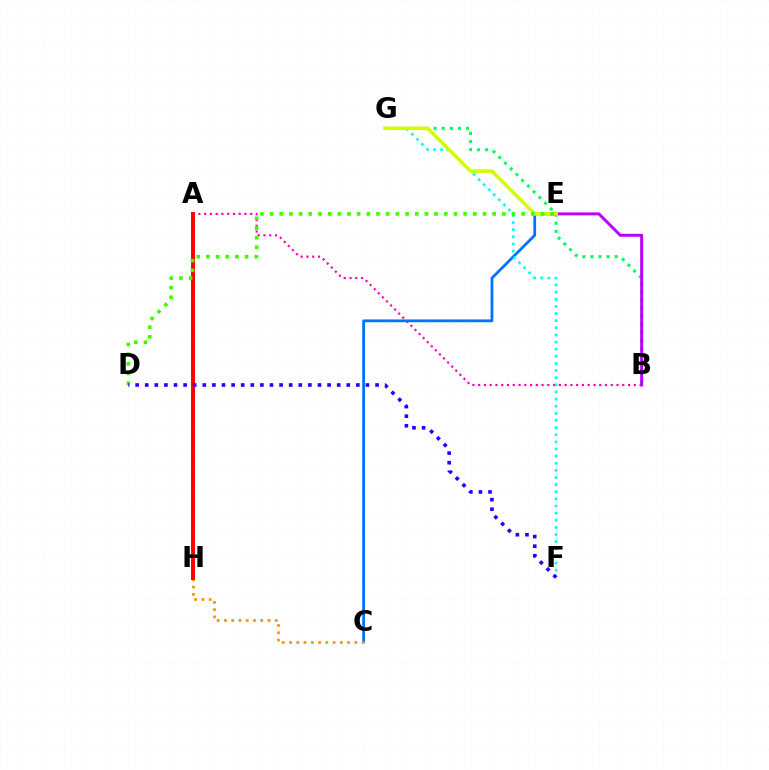{('A', 'B'): [{'color': '#ff00ac', 'line_style': 'dotted', 'thickness': 1.57}], ('C', 'E'): [{'color': '#0074ff', 'line_style': 'solid', 'thickness': 2.02}], ('B', 'G'): [{'color': '#00ff5c', 'line_style': 'dotted', 'thickness': 2.2}], ('B', 'E'): [{'color': '#b900ff', 'line_style': 'solid', 'thickness': 2.14}], ('F', 'G'): [{'color': '#00fff6', 'line_style': 'dotted', 'thickness': 1.94}], ('E', 'G'): [{'color': '#d1ff00', 'line_style': 'solid', 'thickness': 2.58}], ('C', 'H'): [{'color': '#ff9400', 'line_style': 'dotted', 'thickness': 1.97}], ('A', 'H'): [{'color': '#ff0000', 'line_style': 'solid', 'thickness': 2.83}], ('D', 'E'): [{'color': '#3dff00', 'line_style': 'dotted', 'thickness': 2.63}], ('D', 'F'): [{'color': '#2500ff', 'line_style': 'dotted', 'thickness': 2.61}]}